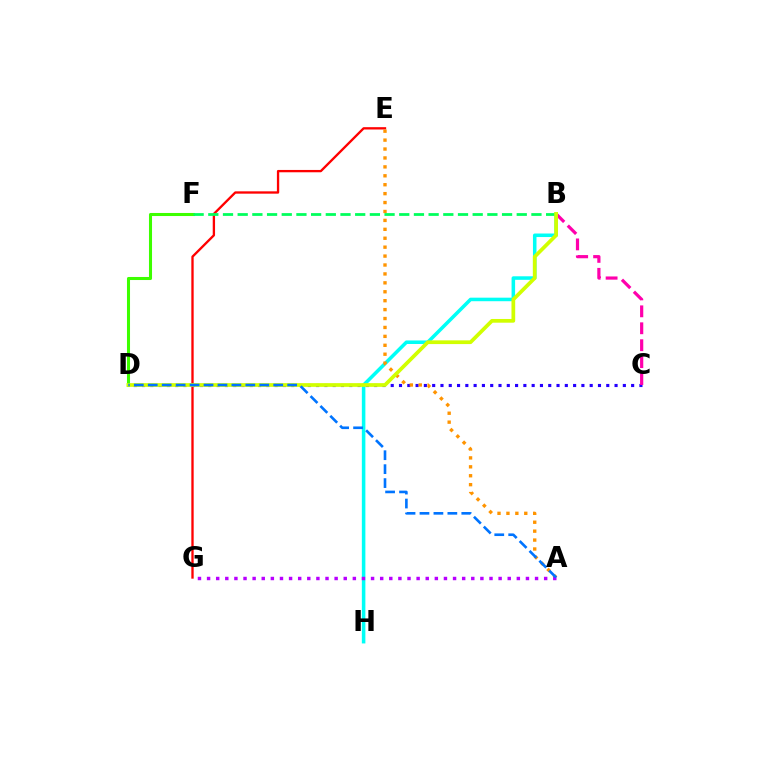{('E', 'G'): [{'color': '#ff0000', 'line_style': 'solid', 'thickness': 1.68}], ('D', 'F'): [{'color': '#3dff00', 'line_style': 'solid', 'thickness': 2.2}], ('C', 'D'): [{'color': '#2500ff', 'line_style': 'dotted', 'thickness': 2.25}], ('B', 'H'): [{'color': '#00fff6', 'line_style': 'solid', 'thickness': 2.55}], ('B', 'C'): [{'color': '#ff00ac', 'line_style': 'dashed', 'thickness': 2.3}], ('A', 'E'): [{'color': '#ff9400', 'line_style': 'dotted', 'thickness': 2.42}], ('B', 'F'): [{'color': '#00ff5c', 'line_style': 'dashed', 'thickness': 2.0}], ('A', 'G'): [{'color': '#b900ff', 'line_style': 'dotted', 'thickness': 2.48}], ('B', 'D'): [{'color': '#d1ff00', 'line_style': 'solid', 'thickness': 2.68}], ('A', 'D'): [{'color': '#0074ff', 'line_style': 'dashed', 'thickness': 1.89}]}